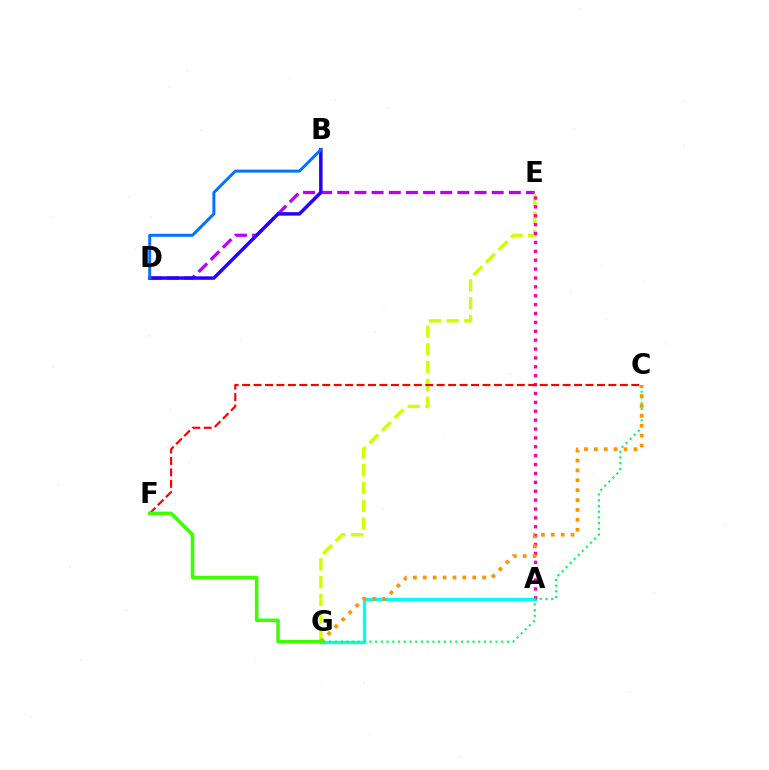{('D', 'E'): [{'color': '#b900ff', 'line_style': 'dashed', 'thickness': 2.33}], ('E', 'G'): [{'color': '#d1ff00', 'line_style': 'dashed', 'thickness': 2.41}], ('A', 'G'): [{'color': '#00fff6', 'line_style': 'solid', 'thickness': 2.38}], ('A', 'E'): [{'color': '#ff00ac', 'line_style': 'dotted', 'thickness': 2.41}], ('C', 'G'): [{'color': '#00ff5c', 'line_style': 'dotted', 'thickness': 1.56}, {'color': '#ff9400', 'line_style': 'dotted', 'thickness': 2.69}], ('B', 'D'): [{'color': '#2500ff', 'line_style': 'solid', 'thickness': 2.5}, {'color': '#0074ff', 'line_style': 'solid', 'thickness': 2.15}], ('C', 'F'): [{'color': '#ff0000', 'line_style': 'dashed', 'thickness': 1.55}], ('F', 'G'): [{'color': '#3dff00', 'line_style': 'solid', 'thickness': 2.53}]}